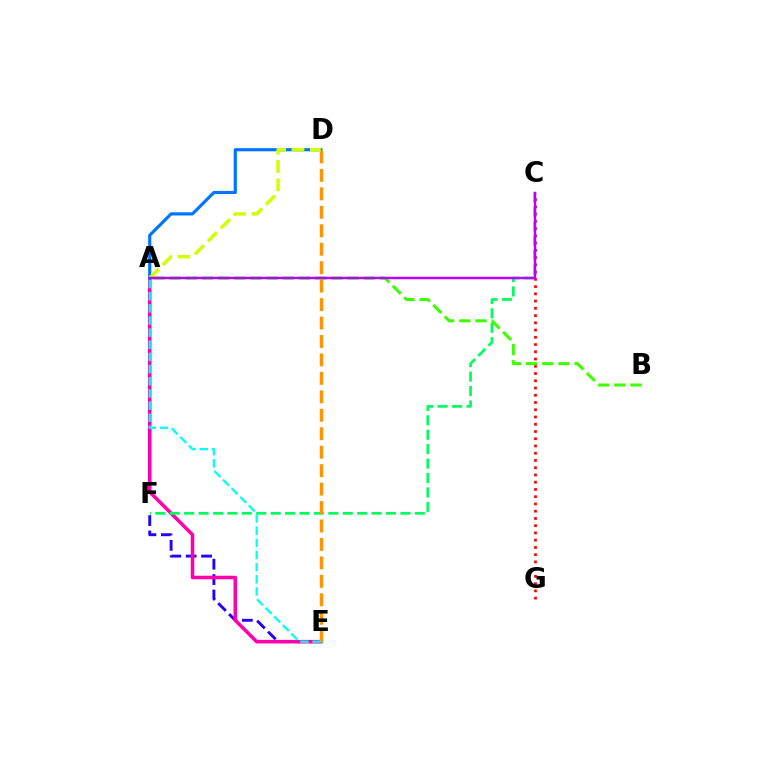{('E', 'F'): [{'color': '#2500ff', 'line_style': 'dashed', 'thickness': 2.09}], ('A', 'E'): [{'color': '#ff00ac', 'line_style': 'solid', 'thickness': 2.55}, {'color': '#00fff6', 'line_style': 'dashed', 'thickness': 1.65}], ('C', 'G'): [{'color': '#ff0000', 'line_style': 'dotted', 'thickness': 1.97}], ('C', 'F'): [{'color': '#00ff5c', 'line_style': 'dashed', 'thickness': 1.96}], ('A', 'B'): [{'color': '#3dff00', 'line_style': 'dashed', 'thickness': 2.2}], ('A', 'D'): [{'color': '#0074ff', 'line_style': 'solid', 'thickness': 2.27}, {'color': '#d1ff00', 'line_style': 'dashed', 'thickness': 2.49}], ('D', 'E'): [{'color': '#ff9400', 'line_style': 'dashed', 'thickness': 2.51}], ('A', 'C'): [{'color': '#b900ff', 'line_style': 'solid', 'thickness': 1.79}]}